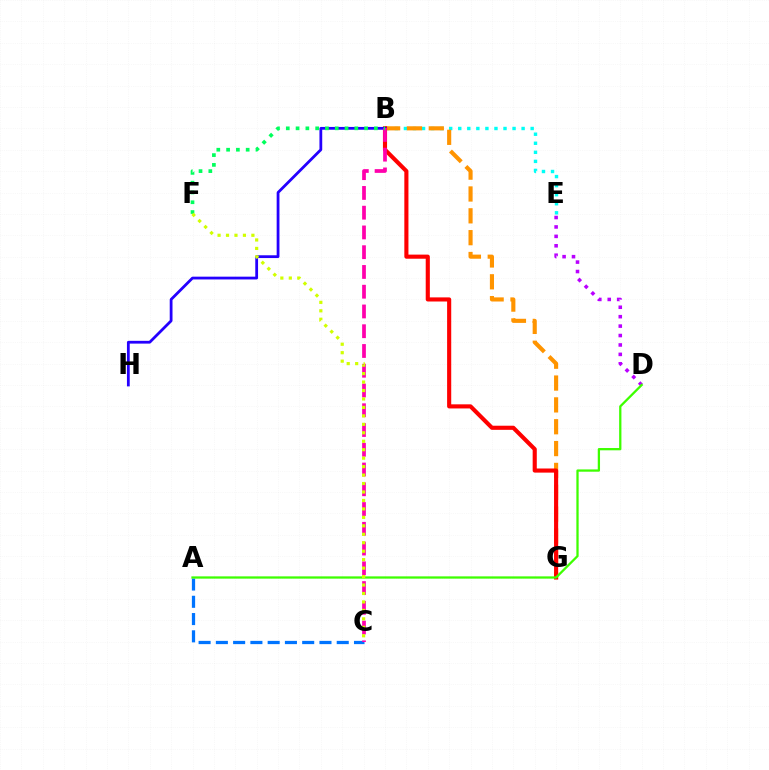{('D', 'E'): [{'color': '#b900ff', 'line_style': 'dotted', 'thickness': 2.56}], ('A', 'C'): [{'color': '#0074ff', 'line_style': 'dashed', 'thickness': 2.35}], ('B', 'E'): [{'color': '#00fff6', 'line_style': 'dotted', 'thickness': 2.46}], ('B', 'G'): [{'color': '#ff9400', 'line_style': 'dashed', 'thickness': 2.97}, {'color': '#ff0000', 'line_style': 'solid', 'thickness': 2.96}], ('B', 'H'): [{'color': '#2500ff', 'line_style': 'solid', 'thickness': 2.0}], ('B', 'C'): [{'color': '#ff00ac', 'line_style': 'dashed', 'thickness': 2.68}], ('A', 'D'): [{'color': '#3dff00', 'line_style': 'solid', 'thickness': 1.64}], ('B', 'F'): [{'color': '#00ff5c', 'line_style': 'dotted', 'thickness': 2.66}], ('C', 'F'): [{'color': '#d1ff00', 'line_style': 'dotted', 'thickness': 2.3}]}